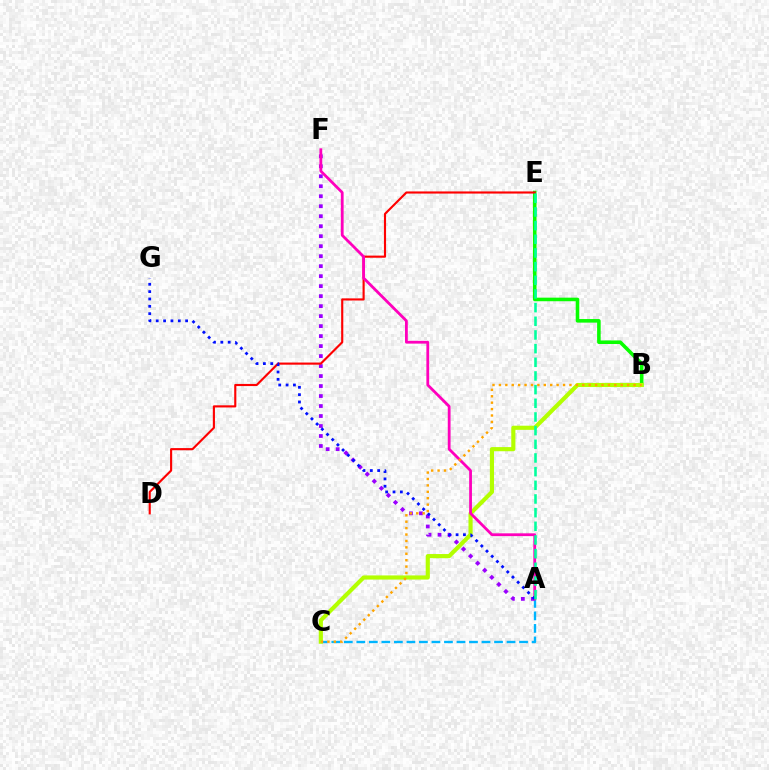{('A', 'C'): [{'color': '#00b5ff', 'line_style': 'dashed', 'thickness': 1.7}], ('A', 'F'): [{'color': '#9b00ff', 'line_style': 'dotted', 'thickness': 2.71}, {'color': '#ff00bd', 'line_style': 'solid', 'thickness': 2.01}], ('B', 'E'): [{'color': '#08ff00', 'line_style': 'solid', 'thickness': 2.57}], ('D', 'E'): [{'color': '#ff0000', 'line_style': 'solid', 'thickness': 1.54}], ('B', 'C'): [{'color': '#b3ff00', 'line_style': 'solid', 'thickness': 2.98}, {'color': '#ffa500', 'line_style': 'dotted', 'thickness': 1.74}], ('A', 'G'): [{'color': '#0010ff', 'line_style': 'dotted', 'thickness': 2.0}], ('A', 'E'): [{'color': '#00ff9d', 'line_style': 'dashed', 'thickness': 1.86}]}